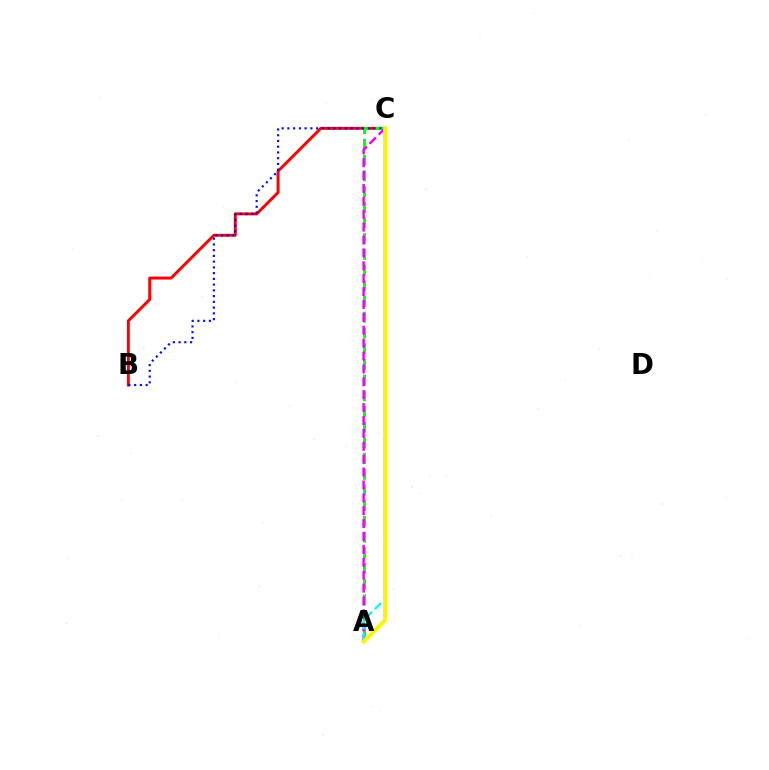{('B', 'C'): [{'color': '#ff0000', 'line_style': 'solid', 'thickness': 2.14}, {'color': '#0010ff', 'line_style': 'dotted', 'thickness': 1.56}], ('A', 'C'): [{'color': '#08ff00', 'line_style': 'dashed', 'thickness': 2.13}, {'color': '#ee00ff', 'line_style': 'dashed', 'thickness': 1.75}, {'color': '#00fff6', 'line_style': 'dashed', 'thickness': 1.68}, {'color': '#fcf500', 'line_style': 'solid', 'thickness': 2.83}]}